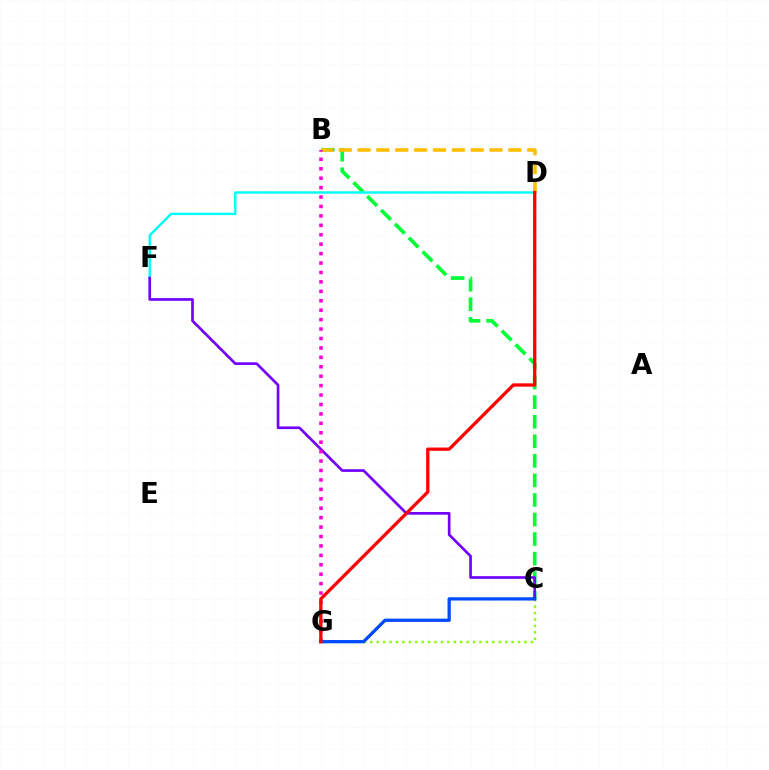{('B', 'C'): [{'color': '#00ff39', 'line_style': 'dashed', 'thickness': 2.66}], ('D', 'F'): [{'color': '#00fff6', 'line_style': 'solid', 'thickness': 1.74}], ('C', 'G'): [{'color': '#84ff00', 'line_style': 'dotted', 'thickness': 1.74}, {'color': '#004bff', 'line_style': 'solid', 'thickness': 2.36}], ('C', 'F'): [{'color': '#7200ff', 'line_style': 'solid', 'thickness': 1.93}], ('B', 'D'): [{'color': '#ffbd00', 'line_style': 'dashed', 'thickness': 2.56}], ('B', 'G'): [{'color': '#ff00cf', 'line_style': 'dotted', 'thickness': 2.56}], ('D', 'G'): [{'color': '#ff0000', 'line_style': 'solid', 'thickness': 2.36}]}